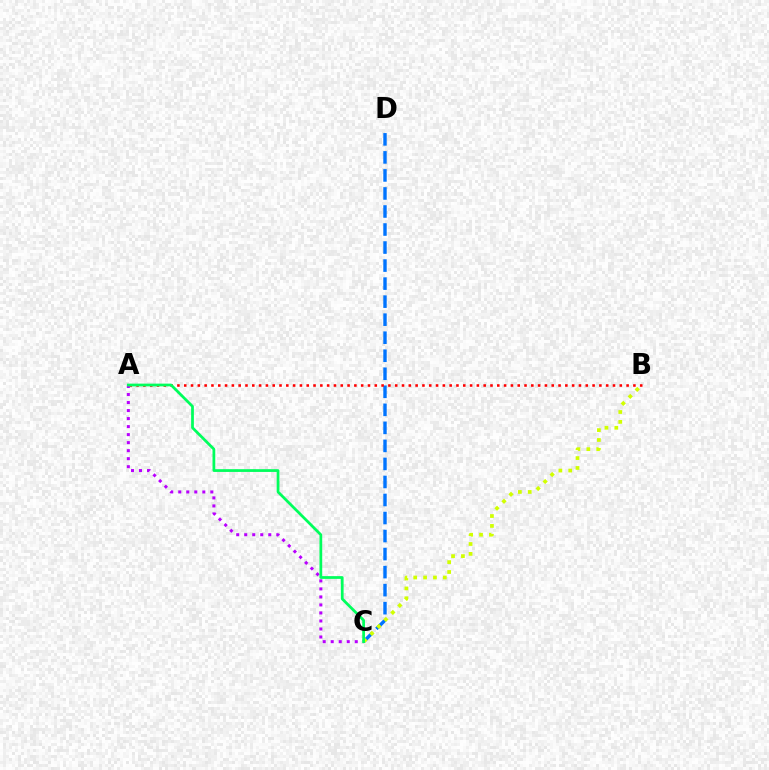{('C', 'D'): [{'color': '#0074ff', 'line_style': 'dashed', 'thickness': 2.45}], ('A', 'B'): [{'color': '#ff0000', 'line_style': 'dotted', 'thickness': 1.85}], ('A', 'C'): [{'color': '#b900ff', 'line_style': 'dotted', 'thickness': 2.18}, {'color': '#00ff5c', 'line_style': 'solid', 'thickness': 1.98}], ('B', 'C'): [{'color': '#d1ff00', 'line_style': 'dotted', 'thickness': 2.68}]}